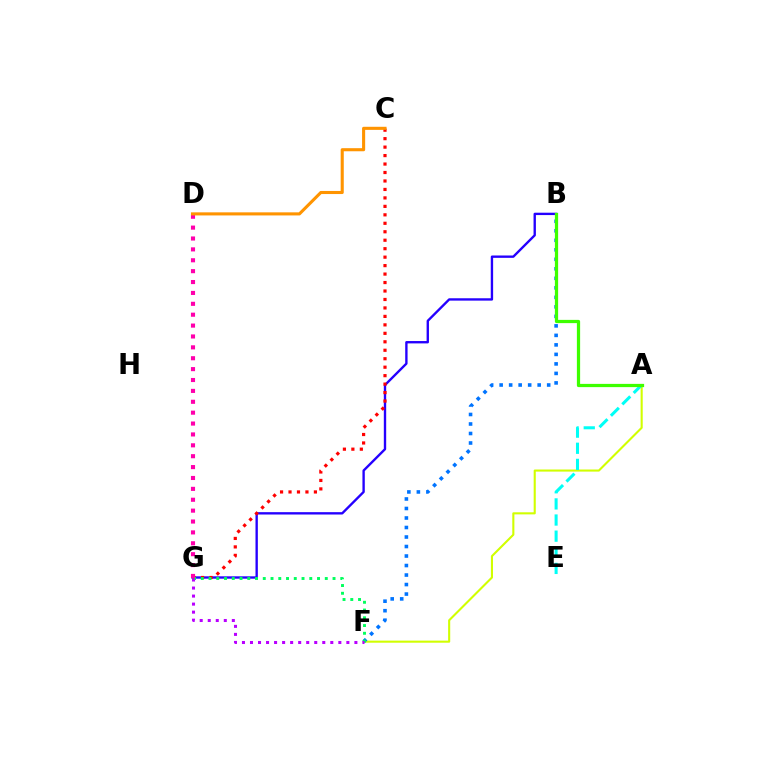{('A', 'F'): [{'color': '#d1ff00', 'line_style': 'solid', 'thickness': 1.51}], ('B', 'F'): [{'color': '#0074ff', 'line_style': 'dotted', 'thickness': 2.58}], ('A', 'E'): [{'color': '#00fff6', 'line_style': 'dashed', 'thickness': 2.19}], ('B', 'G'): [{'color': '#2500ff', 'line_style': 'solid', 'thickness': 1.7}], ('A', 'B'): [{'color': '#3dff00', 'line_style': 'solid', 'thickness': 2.33}], ('C', 'G'): [{'color': '#ff0000', 'line_style': 'dotted', 'thickness': 2.3}], ('F', 'G'): [{'color': '#00ff5c', 'line_style': 'dotted', 'thickness': 2.11}, {'color': '#b900ff', 'line_style': 'dotted', 'thickness': 2.18}], ('D', 'G'): [{'color': '#ff00ac', 'line_style': 'dotted', 'thickness': 2.96}], ('C', 'D'): [{'color': '#ff9400', 'line_style': 'solid', 'thickness': 2.22}]}